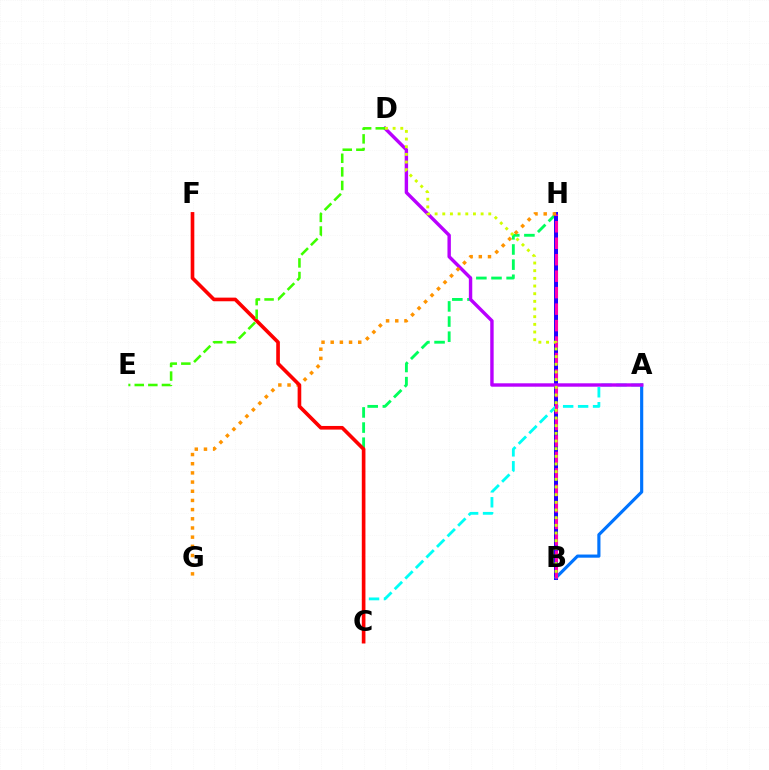{('C', 'H'): [{'color': '#00ff5c', 'line_style': 'dashed', 'thickness': 2.06}], ('B', 'H'): [{'color': '#2500ff', 'line_style': 'solid', 'thickness': 2.87}, {'color': '#ff00ac', 'line_style': 'dashed', 'thickness': 2.24}], ('A', 'B'): [{'color': '#0074ff', 'line_style': 'solid', 'thickness': 2.27}], ('A', 'C'): [{'color': '#00fff6', 'line_style': 'dashed', 'thickness': 2.03}], ('A', 'D'): [{'color': '#b900ff', 'line_style': 'solid', 'thickness': 2.45}], ('B', 'D'): [{'color': '#d1ff00', 'line_style': 'dotted', 'thickness': 2.08}], ('G', 'H'): [{'color': '#ff9400', 'line_style': 'dotted', 'thickness': 2.49}], ('C', 'F'): [{'color': '#ff0000', 'line_style': 'solid', 'thickness': 2.62}], ('D', 'E'): [{'color': '#3dff00', 'line_style': 'dashed', 'thickness': 1.85}]}